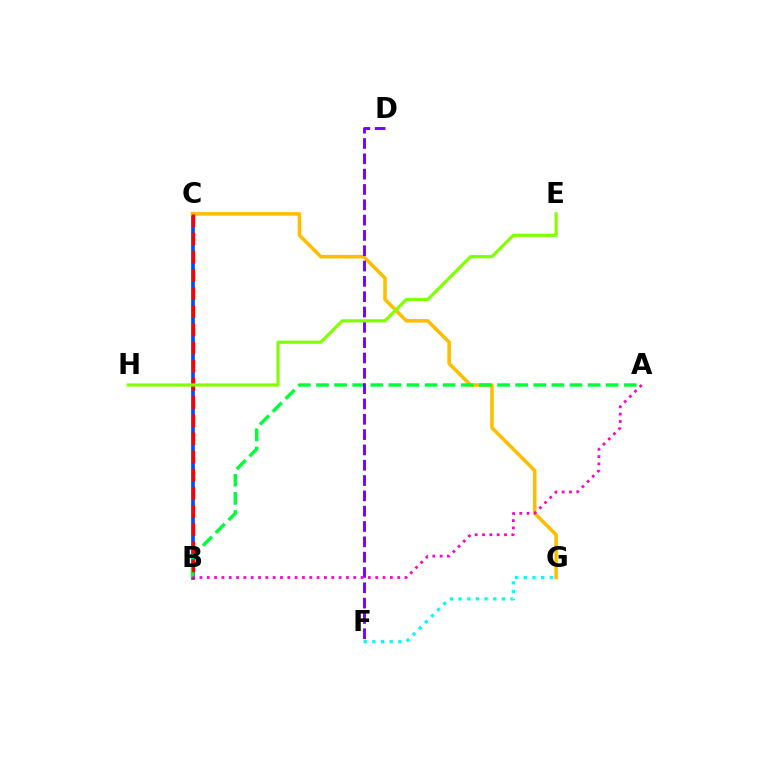{('B', 'C'): [{'color': '#004bff', 'line_style': 'solid', 'thickness': 2.64}, {'color': '#ff0000', 'line_style': 'dashed', 'thickness': 2.47}], ('C', 'G'): [{'color': '#ffbd00', 'line_style': 'solid', 'thickness': 2.55}], ('A', 'B'): [{'color': '#00ff39', 'line_style': 'dashed', 'thickness': 2.46}, {'color': '#ff00cf', 'line_style': 'dotted', 'thickness': 1.99}], ('D', 'F'): [{'color': '#7200ff', 'line_style': 'dashed', 'thickness': 2.08}], ('E', 'H'): [{'color': '#84ff00', 'line_style': 'solid', 'thickness': 2.3}], ('F', 'G'): [{'color': '#00fff6', 'line_style': 'dotted', 'thickness': 2.35}]}